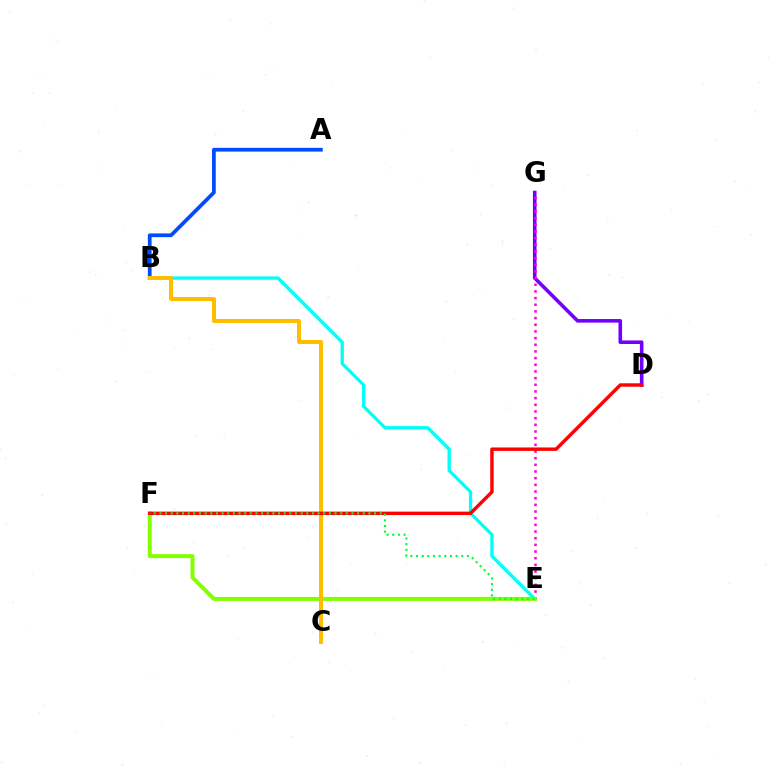{('A', 'B'): [{'color': '#004bff', 'line_style': 'solid', 'thickness': 2.7}], ('D', 'G'): [{'color': '#7200ff', 'line_style': 'solid', 'thickness': 2.58}], ('B', 'E'): [{'color': '#00fff6', 'line_style': 'solid', 'thickness': 2.39}], ('E', 'G'): [{'color': '#ff00cf', 'line_style': 'dotted', 'thickness': 1.81}], ('E', 'F'): [{'color': '#84ff00', 'line_style': 'solid', 'thickness': 2.87}, {'color': '#00ff39', 'line_style': 'dotted', 'thickness': 1.53}], ('B', 'C'): [{'color': '#ffbd00', 'line_style': 'solid', 'thickness': 2.89}], ('D', 'F'): [{'color': '#ff0000', 'line_style': 'solid', 'thickness': 2.46}]}